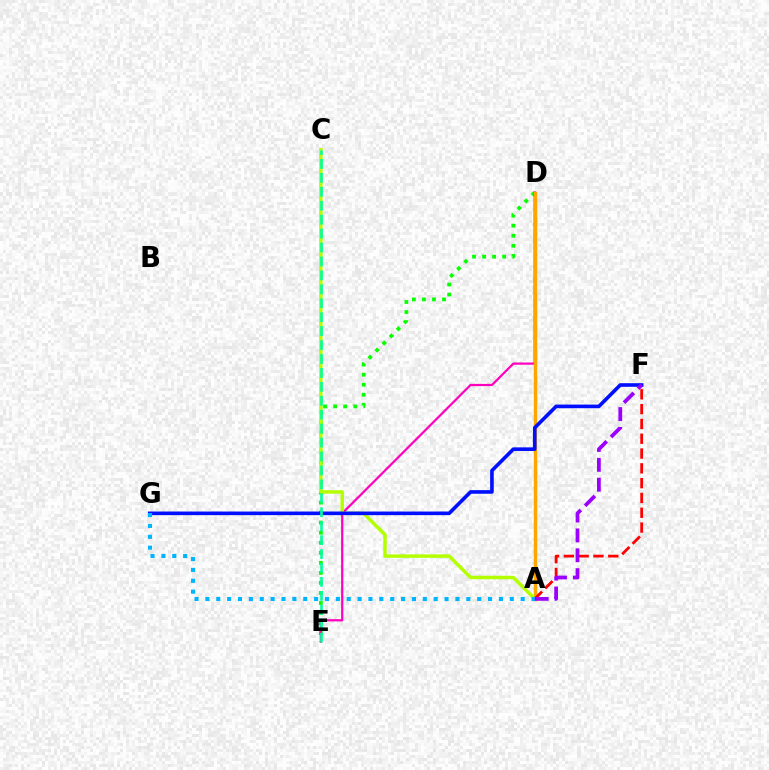{('D', 'E'): [{'color': '#08ff00', 'line_style': 'dotted', 'thickness': 2.73}, {'color': '#ff00bd', 'line_style': 'solid', 'thickness': 1.6}], ('A', 'D'): [{'color': '#ffa500', 'line_style': 'solid', 'thickness': 2.5}], ('A', 'C'): [{'color': '#b3ff00', 'line_style': 'solid', 'thickness': 2.48}], ('F', 'G'): [{'color': '#0010ff', 'line_style': 'solid', 'thickness': 2.61}], ('A', 'F'): [{'color': '#ff0000', 'line_style': 'dashed', 'thickness': 2.01}, {'color': '#9b00ff', 'line_style': 'dashed', 'thickness': 2.7}], ('A', 'G'): [{'color': '#00b5ff', 'line_style': 'dotted', 'thickness': 2.95}], ('C', 'E'): [{'color': '#00ff9d', 'line_style': 'dashed', 'thickness': 1.89}]}